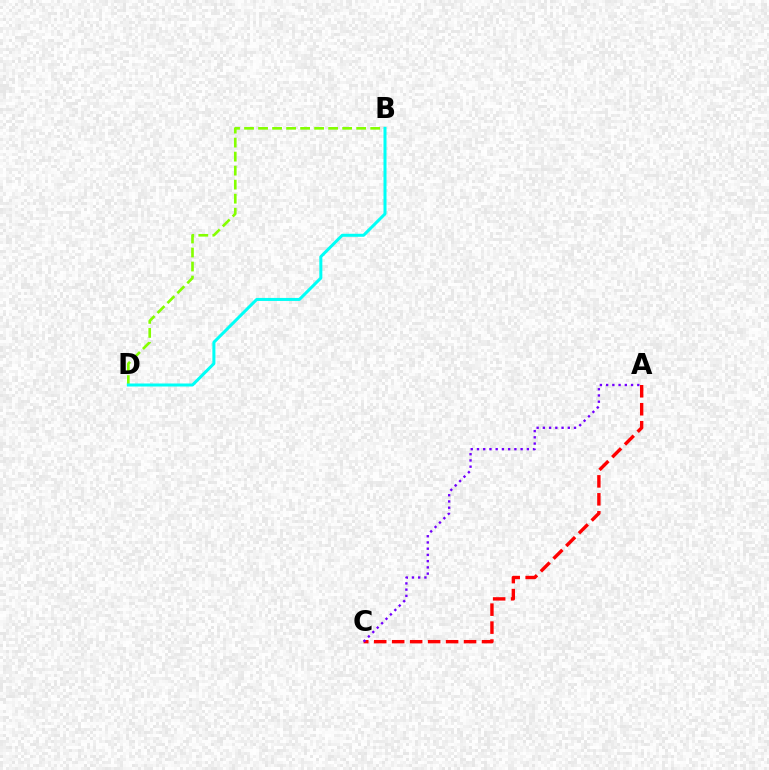{('B', 'D'): [{'color': '#84ff00', 'line_style': 'dashed', 'thickness': 1.9}, {'color': '#00fff6', 'line_style': 'solid', 'thickness': 2.17}], ('A', 'C'): [{'color': '#ff0000', 'line_style': 'dashed', 'thickness': 2.44}, {'color': '#7200ff', 'line_style': 'dotted', 'thickness': 1.69}]}